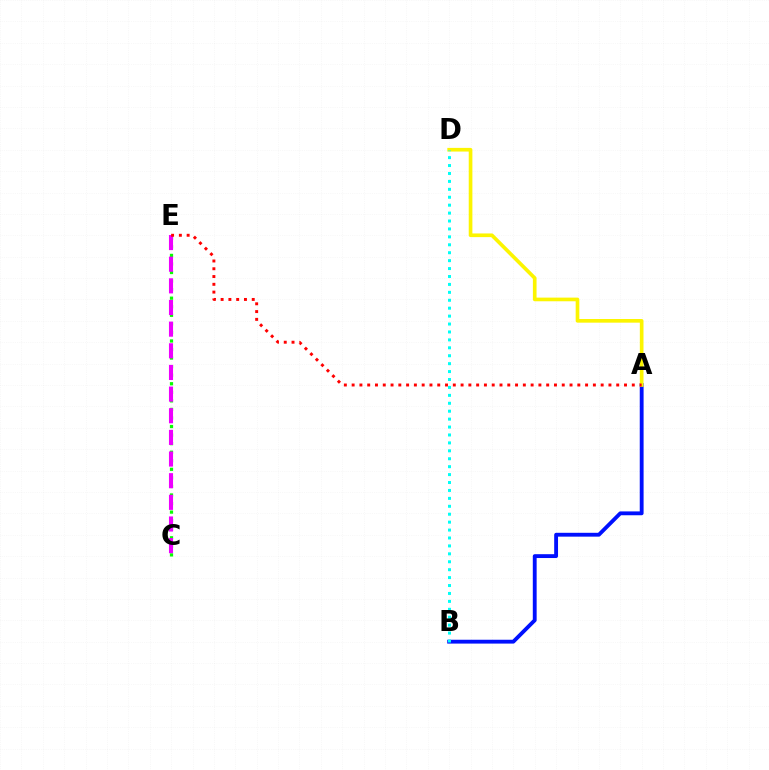{('C', 'E'): [{'color': '#08ff00', 'line_style': 'dotted', 'thickness': 2.32}, {'color': '#ee00ff', 'line_style': 'dashed', 'thickness': 2.94}], ('A', 'B'): [{'color': '#0010ff', 'line_style': 'solid', 'thickness': 2.77}], ('A', 'D'): [{'color': '#fcf500', 'line_style': 'solid', 'thickness': 2.63}], ('A', 'E'): [{'color': '#ff0000', 'line_style': 'dotted', 'thickness': 2.11}], ('B', 'D'): [{'color': '#00fff6', 'line_style': 'dotted', 'thickness': 2.15}]}